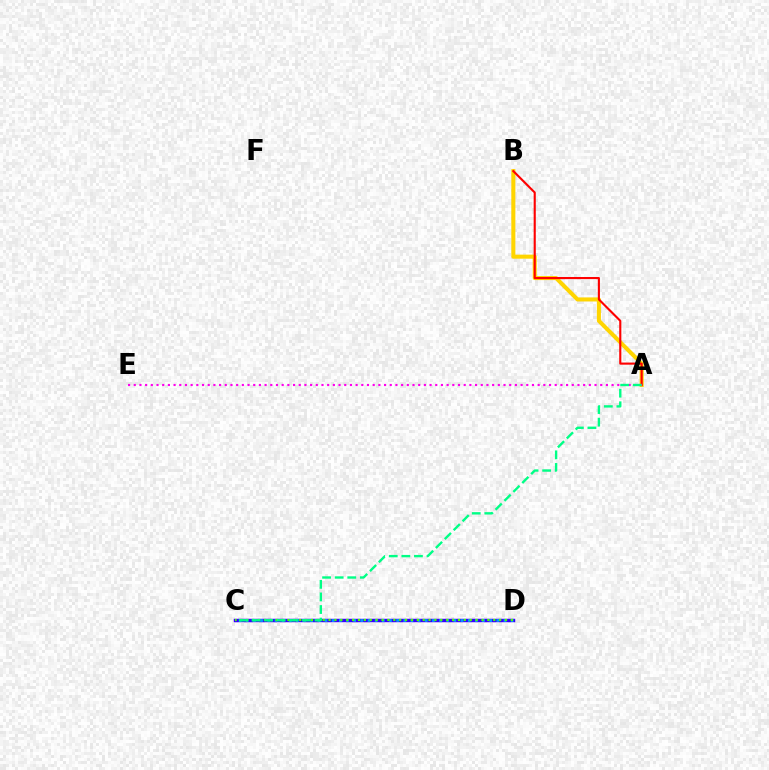{('A', 'B'): [{'color': '#ffd500', 'line_style': 'solid', 'thickness': 2.92}, {'color': '#ff0000', 'line_style': 'solid', 'thickness': 1.53}], ('C', 'D'): [{'color': '#3700ff', 'line_style': 'solid', 'thickness': 2.48}, {'color': '#009eff', 'line_style': 'dotted', 'thickness': 1.94}, {'color': '#4fff00', 'line_style': 'dotted', 'thickness': 1.6}], ('A', 'E'): [{'color': '#ff00ed', 'line_style': 'dotted', 'thickness': 1.55}], ('A', 'C'): [{'color': '#00ff86', 'line_style': 'dashed', 'thickness': 1.71}]}